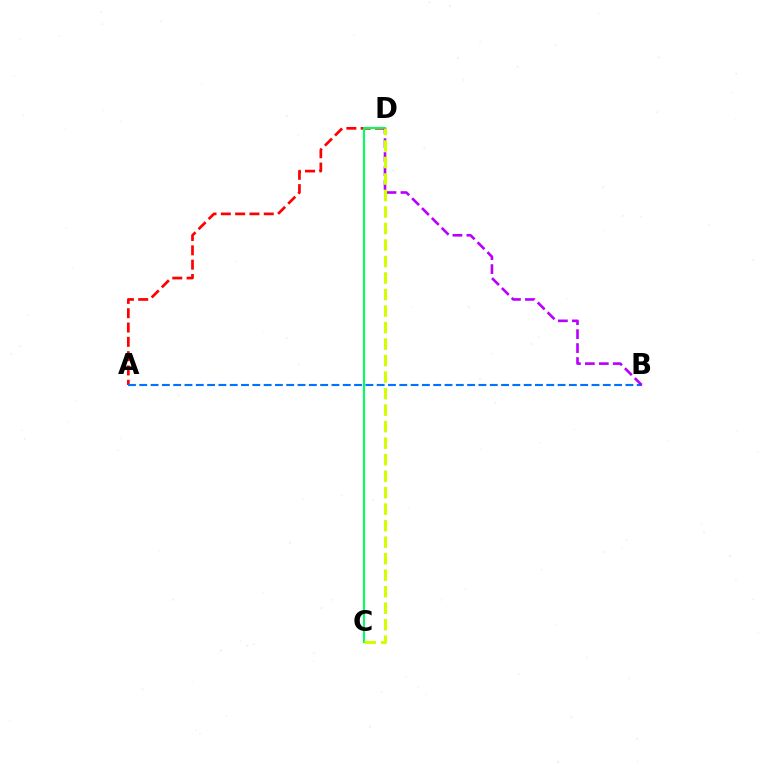{('A', 'D'): [{'color': '#ff0000', 'line_style': 'dashed', 'thickness': 1.94}], ('C', 'D'): [{'color': '#00ff5c', 'line_style': 'solid', 'thickness': 1.52}, {'color': '#d1ff00', 'line_style': 'dashed', 'thickness': 2.24}], ('A', 'B'): [{'color': '#0074ff', 'line_style': 'dashed', 'thickness': 1.54}], ('B', 'D'): [{'color': '#b900ff', 'line_style': 'dashed', 'thickness': 1.89}]}